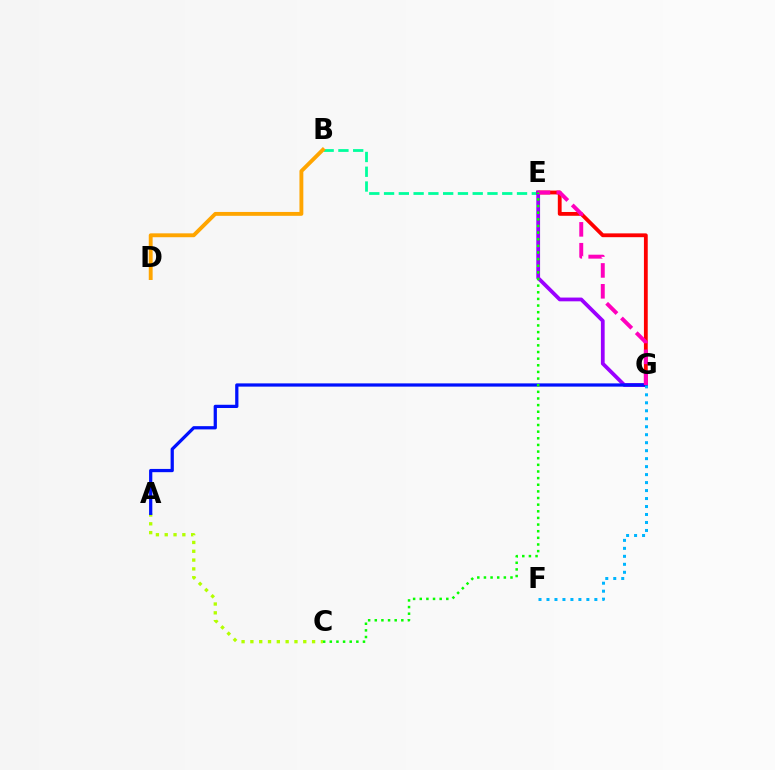{('B', 'E'): [{'color': '#00ff9d', 'line_style': 'dashed', 'thickness': 2.01}], ('E', 'G'): [{'color': '#ff0000', 'line_style': 'solid', 'thickness': 2.74}, {'color': '#9b00ff', 'line_style': 'solid', 'thickness': 2.71}, {'color': '#ff00bd', 'line_style': 'dashed', 'thickness': 2.83}], ('A', 'C'): [{'color': '#b3ff00', 'line_style': 'dotted', 'thickness': 2.39}], ('A', 'G'): [{'color': '#0010ff', 'line_style': 'solid', 'thickness': 2.33}], ('C', 'E'): [{'color': '#08ff00', 'line_style': 'dotted', 'thickness': 1.8}], ('B', 'D'): [{'color': '#ffa500', 'line_style': 'solid', 'thickness': 2.79}], ('F', 'G'): [{'color': '#00b5ff', 'line_style': 'dotted', 'thickness': 2.17}]}